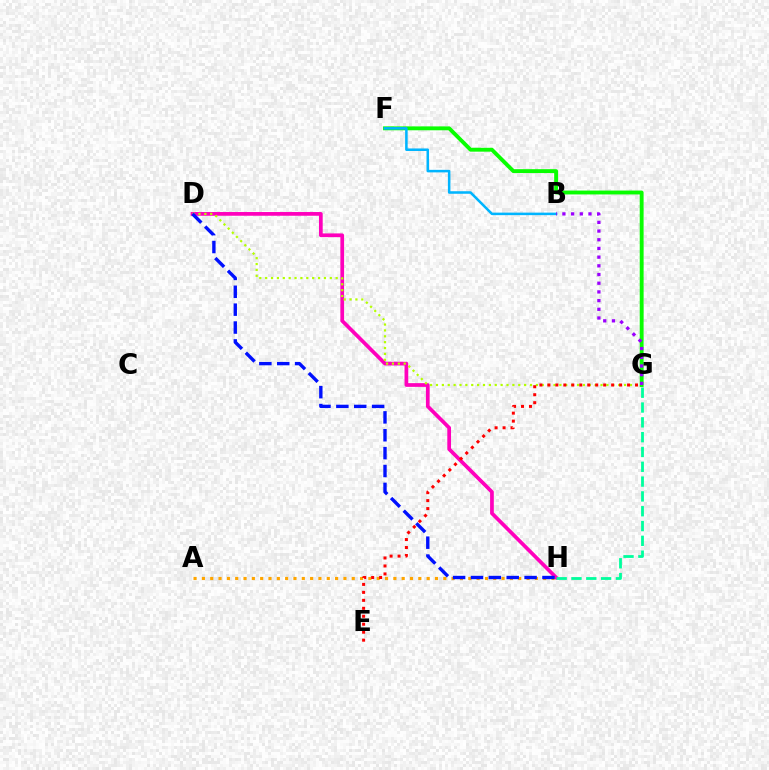{('F', 'G'): [{'color': '#08ff00', 'line_style': 'solid', 'thickness': 2.79}], ('D', 'H'): [{'color': '#ff00bd', 'line_style': 'solid', 'thickness': 2.68}, {'color': '#0010ff', 'line_style': 'dashed', 'thickness': 2.43}], ('D', 'G'): [{'color': '#b3ff00', 'line_style': 'dotted', 'thickness': 1.6}], ('B', 'F'): [{'color': '#00b5ff', 'line_style': 'solid', 'thickness': 1.83}], ('A', 'H'): [{'color': '#ffa500', 'line_style': 'dotted', 'thickness': 2.26}], ('B', 'G'): [{'color': '#9b00ff', 'line_style': 'dotted', 'thickness': 2.36}], ('G', 'H'): [{'color': '#00ff9d', 'line_style': 'dashed', 'thickness': 2.01}], ('E', 'G'): [{'color': '#ff0000', 'line_style': 'dotted', 'thickness': 2.16}]}